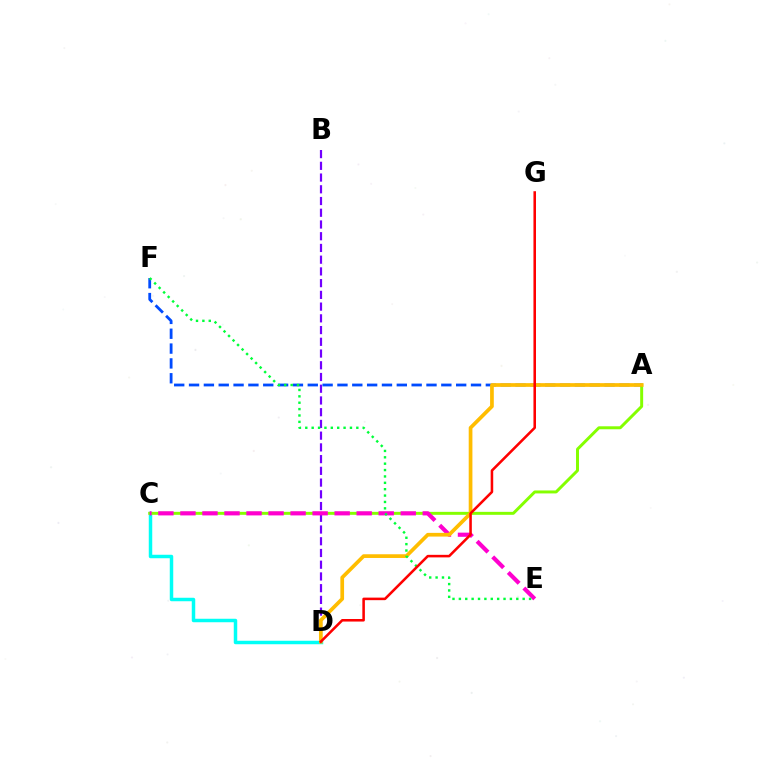{('B', 'D'): [{'color': '#7200ff', 'line_style': 'dashed', 'thickness': 1.59}], ('C', 'D'): [{'color': '#00fff6', 'line_style': 'solid', 'thickness': 2.5}], ('A', 'C'): [{'color': '#84ff00', 'line_style': 'solid', 'thickness': 2.14}], ('C', 'E'): [{'color': '#ff00cf', 'line_style': 'dashed', 'thickness': 2.99}], ('A', 'F'): [{'color': '#004bff', 'line_style': 'dashed', 'thickness': 2.02}], ('A', 'D'): [{'color': '#ffbd00', 'line_style': 'solid', 'thickness': 2.67}], ('E', 'F'): [{'color': '#00ff39', 'line_style': 'dotted', 'thickness': 1.73}], ('D', 'G'): [{'color': '#ff0000', 'line_style': 'solid', 'thickness': 1.84}]}